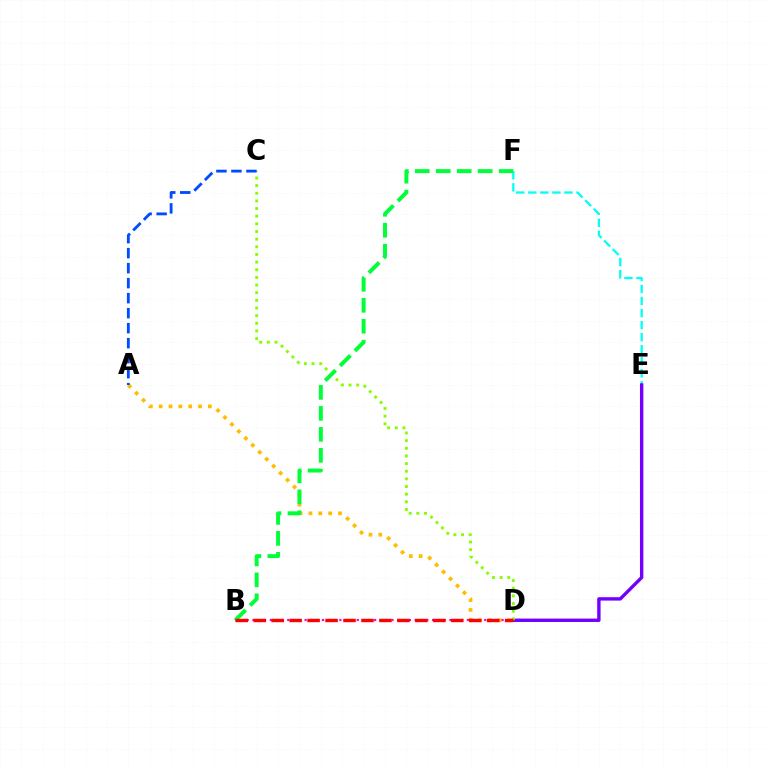{('A', 'D'): [{'color': '#ffbd00', 'line_style': 'dotted', 'thickness': 2.67}], ('B', 'D'): [{'color': '#ff00cf', 'line_style': 'dotted', 'thickness': 1.57}, {'color': '#ff0000', 'line_style': 'dashed', 'thickness': 2.44}], ('E', 'F'): [{'color': '#00fff6', 'line_style': 'dashed', 'thickness': 1.64}], ('D', 'E'): [{'color': '#7200ff', 'line_style': 'solid', 'thickness': 2.44}], ('C', 'D'): [{'color': '#84ff00', 'line_style': 'dotted', 'thickness': 2.08}], ('B', 'F'): [{'color': '#00ff39', 'line_style': 'dashed', 'thickness': 2.85}], ('A', 'C'): [{'color': '#004bff', 'line_style': 'dashed', 'thickness': 2.04}]}